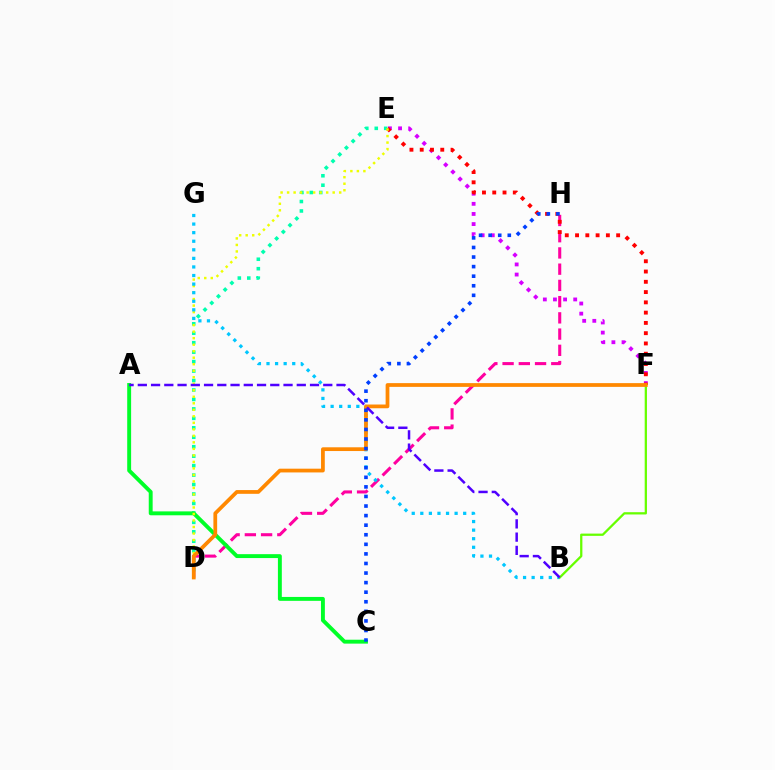{('E', 'F'): [{'color': '#d600ff', 'line_style': 'dotted', 'thickness': 2.75}, {'color': '#ff0000', 'line_style': 'dotted', 'thickness': 2.79}], ('D', 'H'): [{'color': '#ff00a0', 'line_style': 'dashed', 'thickness': 2.2}], ('D', 'E'): [{'color': '#00ffaf', 'line_style': 'dotted', 'thickness': 2.57}, {'color': '#eeff00', 'line_style': 'dotted', 'thickness': 1.77}], ('A', 'C'): [{'color': '#00ff27', 'line_style': 'solid', 'thickness': 2.81}], ('B', 'G'): [{'color': '#00c7ff', 'line_style': 'dotted', 'thickness': 2.33}], ('B', 'F'): [{'color': '#66ff00', 'line_style': 'solid', 'thickness': 1.63}], ('D', 'F'): [{'color': '#ff8800', 'line_style': 'solid', 'thickness': 2.7}], ('C', 'H'): [{'color': '#003fff', 'line_style': 'dotted', 'thickness': 2.6}], ('A', 'B'): [{'color': '#4f00ff', 'line_style': 'dashed', 'thickness': 1.8}]}